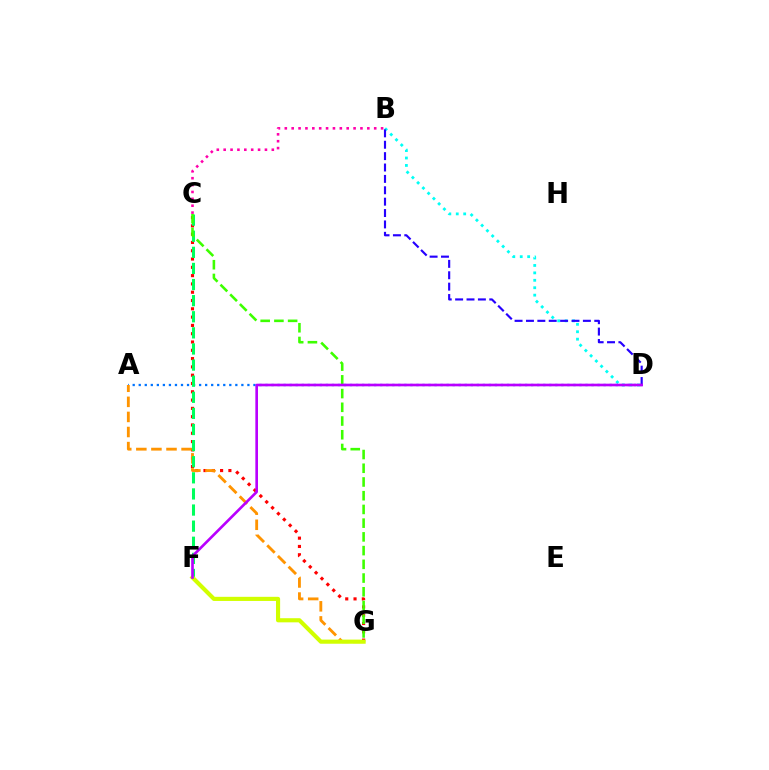{('A', 'D'): [{'color': '#0074ff', 'line_style': 'dotted', 'thickness': 1.64}], ('C', 'G'): [{'color': '#ff0000', 'line_style': 'dotted', 'thickness': 2.25}, {'color': '#3dff00', 'line_style': 'dashed', 'thickness': 1.86}], ('A', 'G'): [{'color': '#ff9400', 'line_style': 'dashed', 'thickness': 2.05}], ('B', 'D'): [{'color': '#00fff6', 'line_style': 'dotted', 'thickness': 2.02}, {'color': '#2500ff', 'line_style': 'dashed', 'thickness': 1.55}], ('C', 'F'): [{'color': '#00ff5c', 'line_style': 'dashed', 'thickness': 2.19}], ('F', 'G'): [{'color': '#d1ff00', 'line_style': 'solid', 'thickness': 2.97}], ('B', 'C'): [{'color': '#ff00ac', 'line_style': 'dotted', 'thickness': 1.87}], ('D', 'F'): [{'color': '#b900ff', 'line_style': 'solid', 'thickness': 1.9}]}